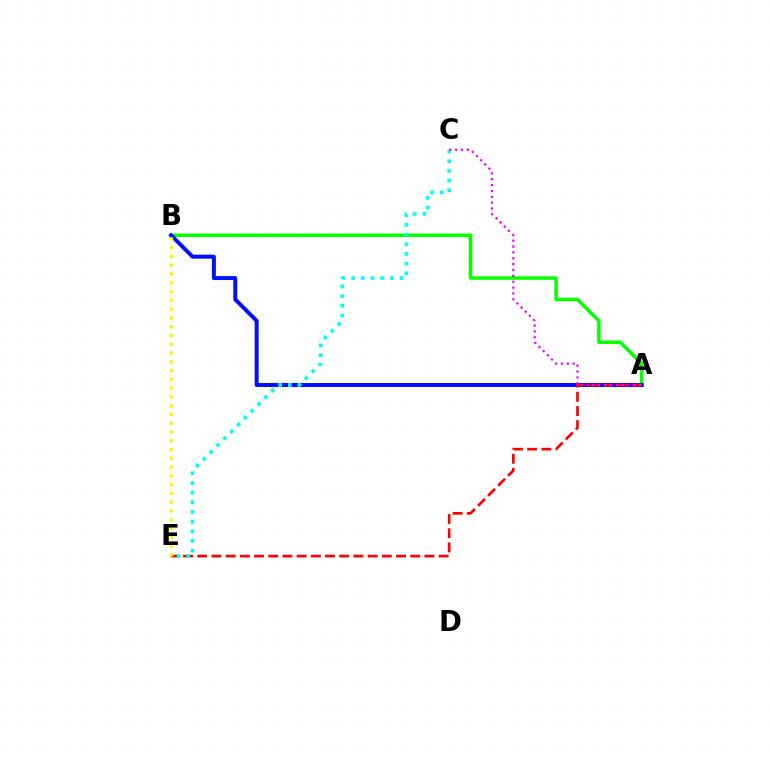{('A', 'B'): [{'color': '#08ff00', 'line_style': 'solid', 'thickness': 2.53}, {'color': '#0010ff', 'line_style': 'solid', 'thickness': 2.85}], ('A', 'E'): [{'color': '#ff0000', 'line_style': 'dashed', 'thickness': 1.93}], ('B', 'E'): [{'color': '#fcf500', 'line_style': 'dotted', 'thickness': 2.38}], ('C', 'E'): [{'color': '#00fff6', 'line_style': 'dotted', 'thickness': 2.63}], ('A', 'C'): [{'color': '#ee00ff', 'line_style': 'dotted', 'thickness': 1.59}]}